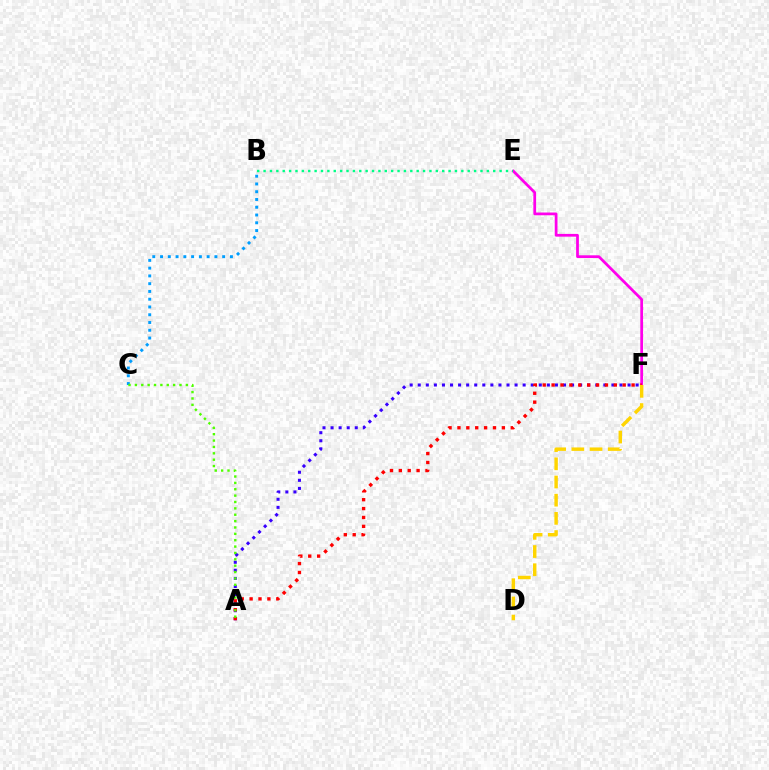{('A', 'F'): [{'color': '#3700ff', 'line_style': 'dotted', 'thickness': 2.19}, {'color': '#ff0000', 'line_style': 'dotted', 'thickness': 2.41}], ('E', 'F'): [{'color': '#ff00ed', 'line_style': 'solid', 'thickness': 1.98}], ('D', 'F'): [{'color': '#ffd500', 'line_style': 'dashed', 'thickness': 2.47}], ('B', 'C'): [{'color': '#009eff', 'line_style': 'dotted', 'thickness': 2.11}], ('A', 'C'): [{'color': '#4fff00', 'line_style': 'dotted', 'thickness': 1.73}], ('B', 'E'): [{'color': '#00ff86', 'line_style': 'dotted', 'thickness': 1.73}]}